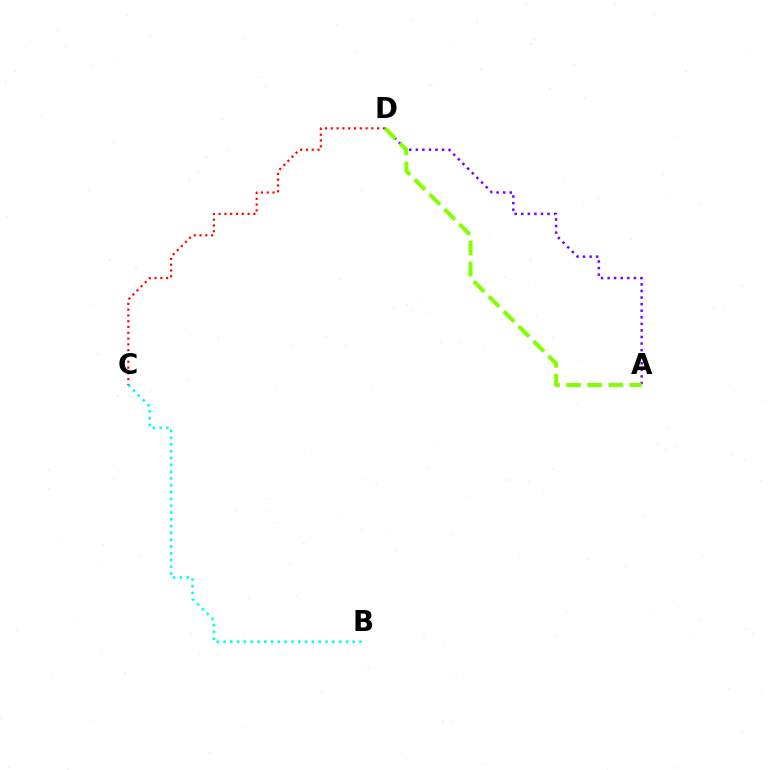{('C', 'D'): [{'color': '#ff0000', 'line_style': 'dotted', 'thickness': 1.57}], ('B', 'C'): [{'color': '#00fff6', 'line_style': 'dotted', 'thickness': 1.85}], ('A', 'D'): [{'color': '#7200ff', 'line_style': 'dotted', 'thickness': 1.79}, {'color': '#84ff00', 'line_style': 'dashed', 'thickness': 2.87}]}